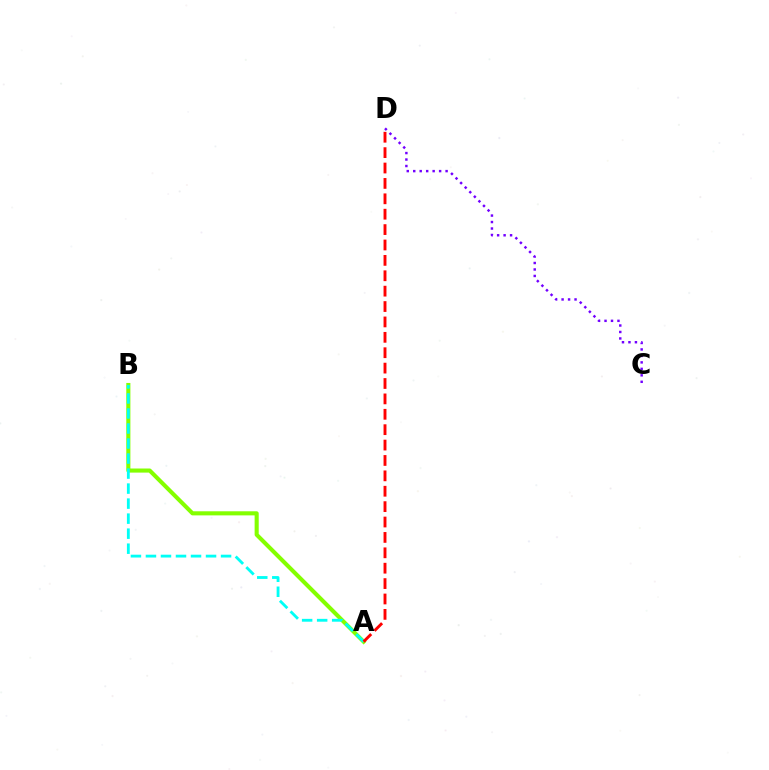{('A', 'B'): [{'color': '#84ff00', 'line_style': 'solid', 'thickness': 2.95}, {'color': '#00fff6', 'line_style': 'dashed', 'thickness': 2.04}], ('C', 'D'): [{'color': '#7200ff', 'line_style': 'dotted', 'thickness': 1.76}], ('A', 'D'): [{'color': '#ff0000', 'line_style': 'dashed', 'thickness': 2.09}]}